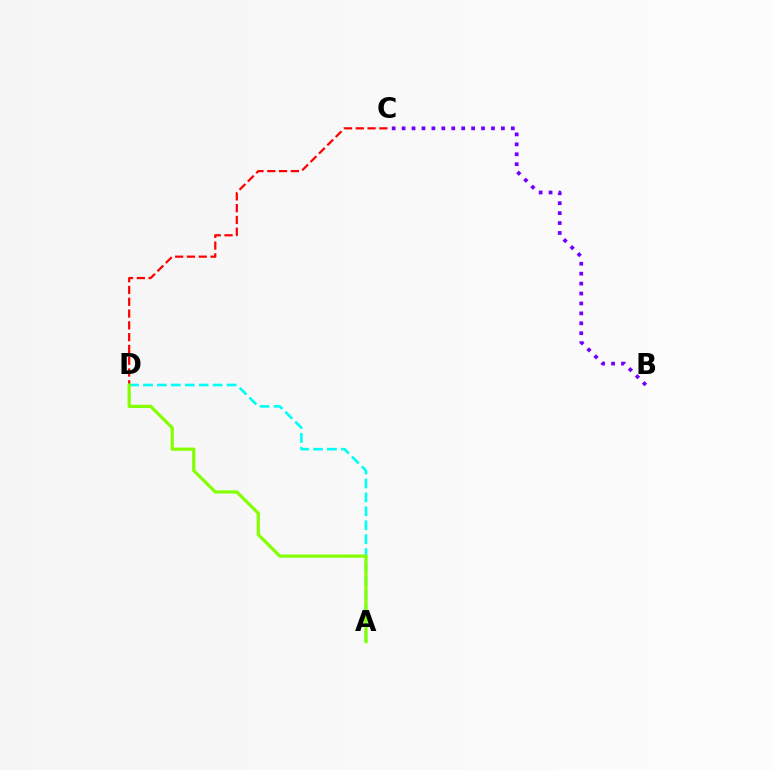{('A', 'D'): [{'color': '#00fff6', 'line_style': 'dashed', 'thickness': 1.89}, {'color': '#84ff00', 'line_style': 'solid', 'thickness': 2.3}], ('C', 'D'): [{'color': '#ff0000', 'line_style': 'dashed', 'thickness': 1.6}], ('B', 'C'): [{'color': '#7200ff', 'line_style': 'dotted', 'thickness': 2.7}]}